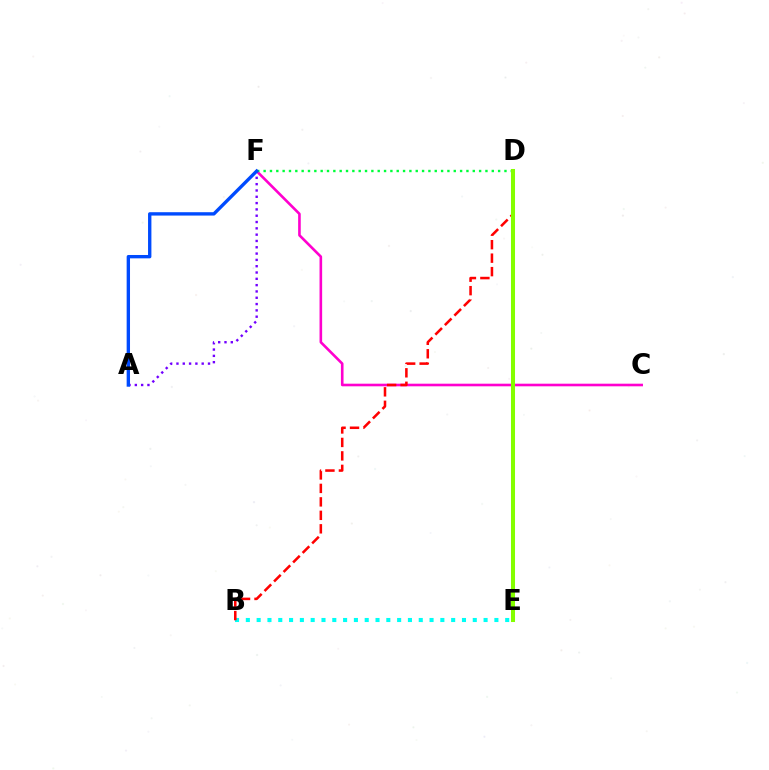{('D', 'E'): [{'color': '#ffbd00', 'line_style': 'dashed', 'thickness': 1.73}, {'color': '#84ff00', 'line_style': 'solid', 'thickness': 2.91}], ('B', 'E'): [{'color': '#00fff6', 'line_style': 'dotted', 'thickness': 2.94}], ('C', 'F'): [{'color': '#ff00cf', 'line_style': 'solid', 'thickness': 1.88}], ('B', 'D'): [{'color': '#ff0000', 'line_style': 'dashed', 'thickness': 1.83}], ('A', 'F'): [{'color': '#7200ff', 'line_style': 'dotted', 'thickness': 1.71}, {'color': '#004bff', 'line_style': 'solid', 'thickness': 2.42}], ('D', 'F'): [{'color': '#00ff39', 'line_style': 'dotted', 'thickness': 1.72}]}